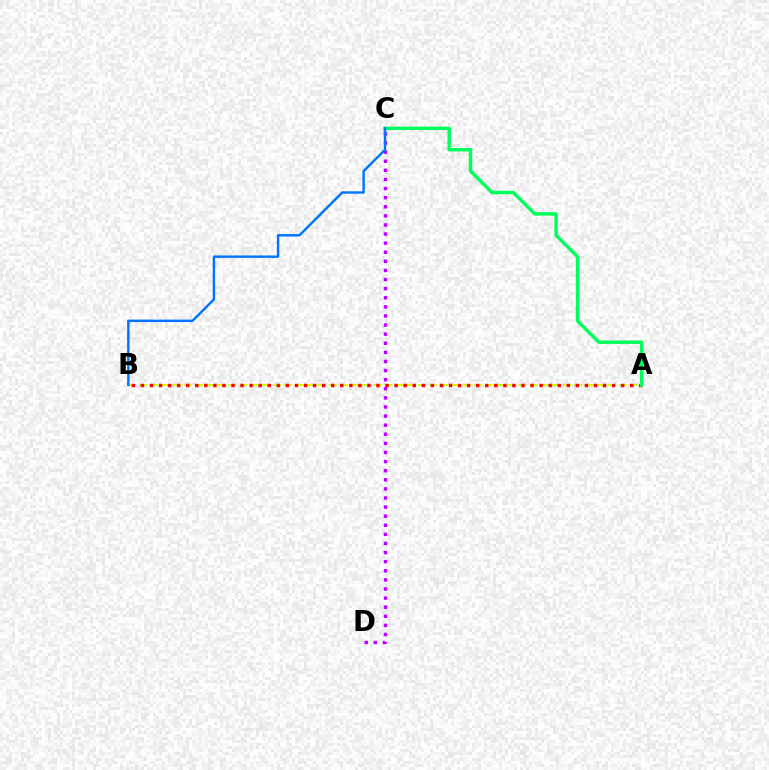{('A', 'B'): [{'color': '#d1ff00', 'line_style': 'dashed', 'thickness': 1.52}, {'color': '#ff0000', 'line_style': 'dotted', 'thickness': 2.46}], ('C', 'D'): [{'color': '#b900ff', 'line_style': 'dotted', 'thickness': 2.47}], ('A', 'C'): [{'color': '#00ff5c', 'line_style': 'solid', 'thickness': 2.47}], ('B', 'C'): [{'color': '#0074ff', 'line_style': 'solid', 'thickness': 1.74}]}